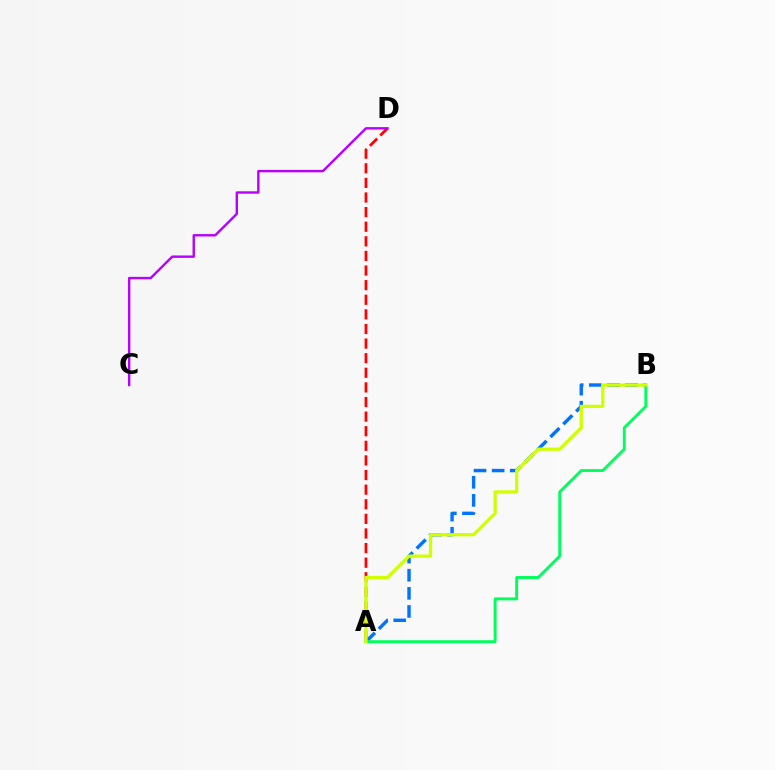{('A', 'D'): [{'color': '#ff0000', 'line_style': 'dashed', 'thickness': 1.98}], ('A', 'B'): [{'color': '#0074ff', 'line_style': 'dashed', 'thickness': 2.46}, {'color': '#00ff5c', 'line_style': 'solid', 'thickness': 2.09}, {'color': '#d1ff00', 'line_style': 'solid', 'thickness': 2.36}], ('C', 'D'): [{'color': '#b900ff', 'line_style': 'solid', 'thickness': 1.73}]}